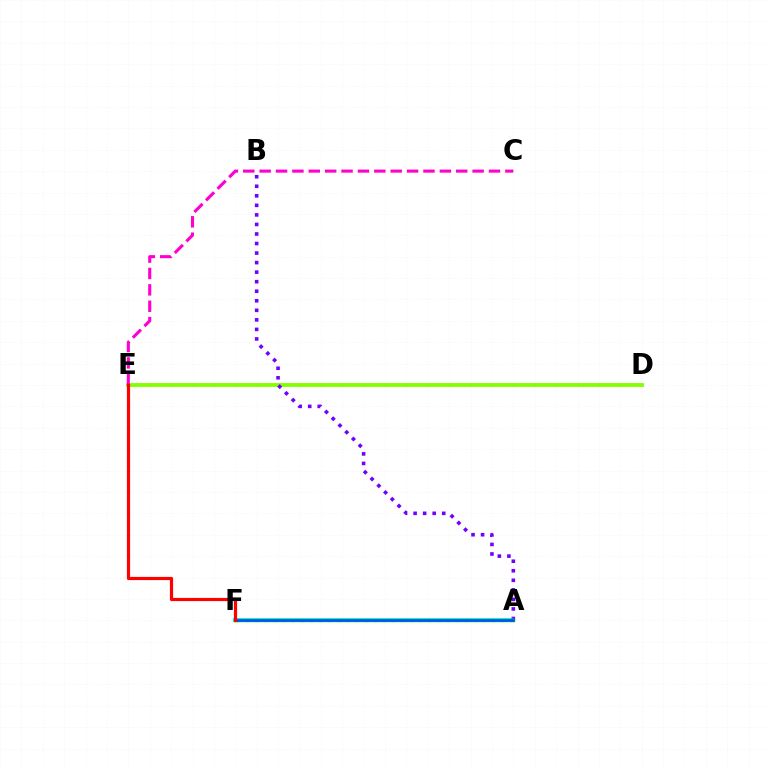{('D', 'E'): [{'color': '#84ff00', 'line_style': 'solid', 'thickness': 2.77}], ('A', 'F'): [{'color': '#00fff6', 'line_style': 'solid', 'thickness': 2.87}, {'color': '#ffbd00', 'line_style': 'dotted', 'thickness': 2.47}, {'color': '#00ff39', 'line_style': 'solid', 'thickness': 2.5}, {'color': '#004bff', 'line_style': 'solid', 'thickness': 1.94}], ('C', 'E'): [{'color': '#ff00cf', 'line_style': 'dashed', 'thickness': 2.23}], ('A', 'B'): [{'color': '#7200ff', 'line_style': 'dotted', 'thickness': 2.59}], ('E', 'F'): [{'color': '#ff0000', 'line_style': 'solid', 'thickness': 2.3}]}